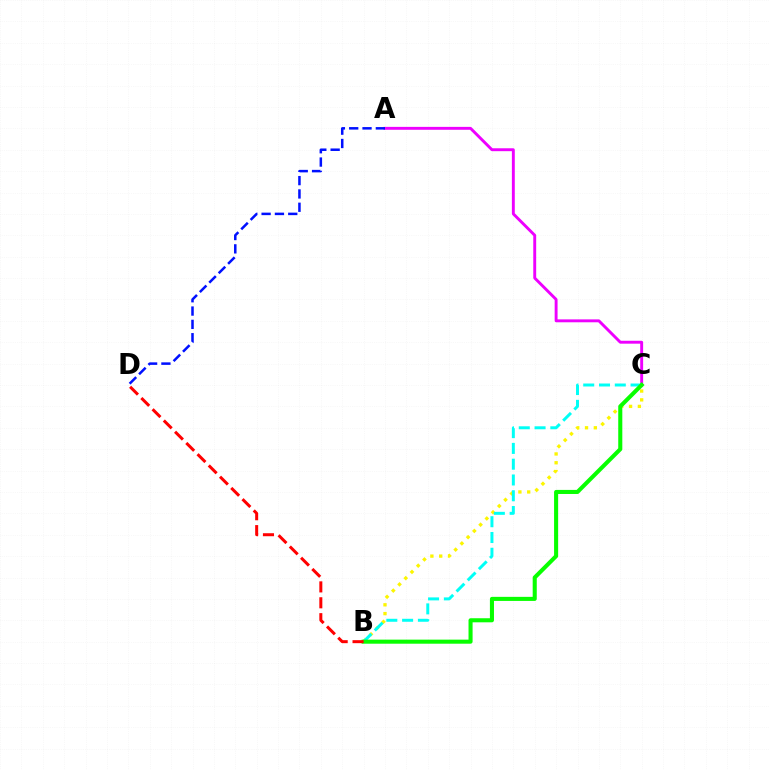{('A', 'C'): [{'color': '#ee00ff', 'line_style': 'solid', 'thickness': 2.09}], ('A', 'D'): [{'color': '#0010ff', 'line_style': 'dashed', 'thickness': 1.81}], ('B', 'C'): [{'color': '#fcf500', 'line_style': 'dotted', 'thickness': 2.39}, {'color': '#00fff6', 'line_style': 'dashed', 'thickness': 2.14}, {'color': '#08ff00', 'line_style': 'solid', 'thickness': 2.93}], ('B', 'D'): [{'color': '#ff0000', 'line_style': 'dashed', 'thickness': 2.16}]}